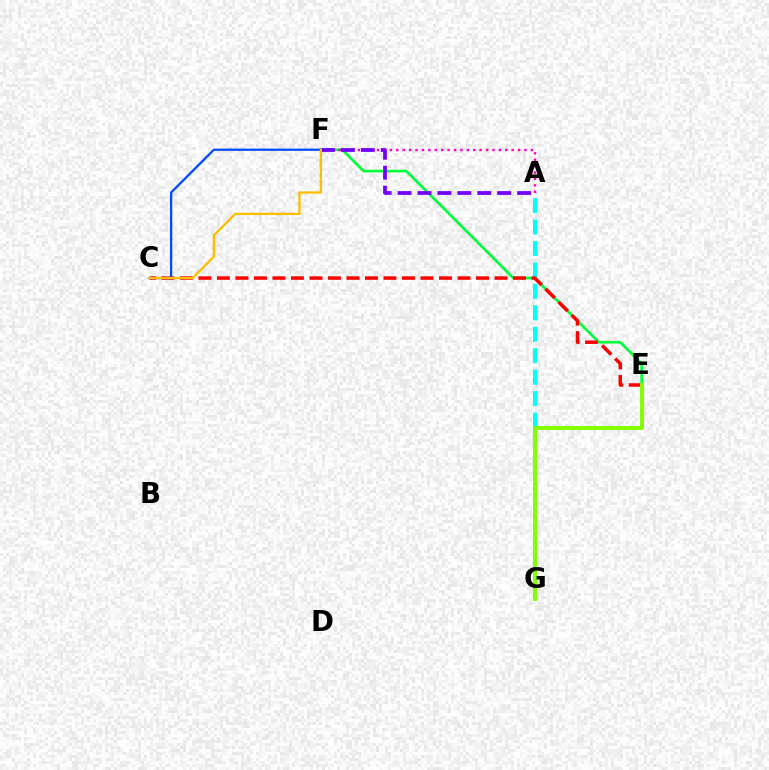{('E', 'F'): [{'color': '#00ff39', 'line_style': 'solid', 'thickness': 1.92}], ('A', 'G'): [{'color': '#00fff6', 'line_style': 'dashed', 'thickness': 2.91}], ('C', 'E'): [{'color': '#ff0000', 'line_style': 'dashed', 'thickness': 2.51}], ('A', 'F'): [{'color': '#ff00cf', 'line_style': 'dotted', 'thickness': 1.74}, {'color': '#7200ff', 'line_style': 'dashed', 'thickness': 2.71}], ('C', 'F'): [{'color': '#004bff', 'line_style': 'solid', 'thickness': 1.65}, {'color': '#ffbd00', 'line_style': 'solid', 'thickness': 1.65}], ('E', 'G'): [{'color': '#84ff00', 'line_style': 'solid', 'thickness': 2.85}]}